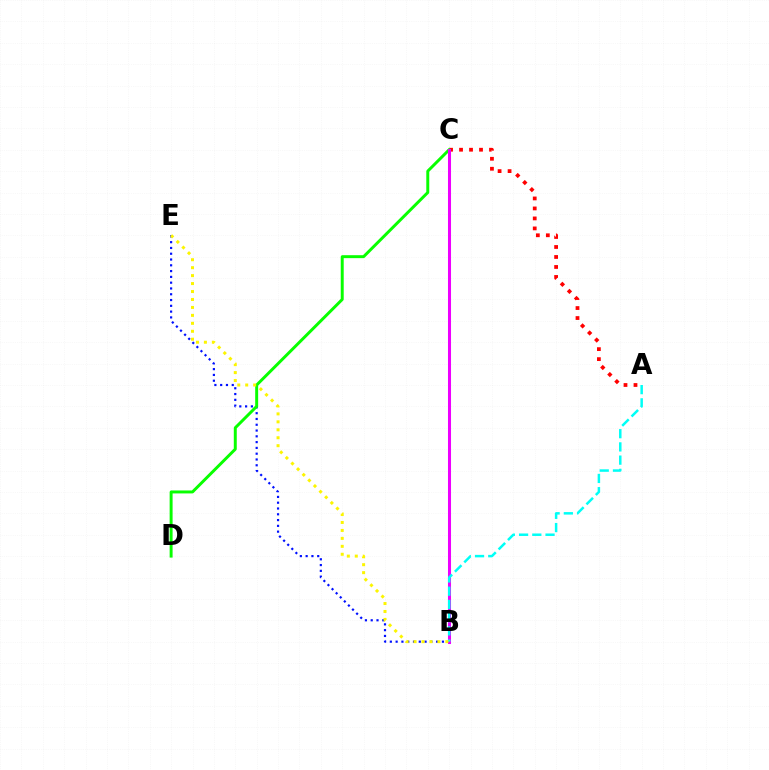{('B', 'E'): [{'color': '#0010ff', 'line_style': 'dotted', 'thickness': 1.57}, {'color': '#fcf500', 'line_style': 'dotted', 'thickness': 2.16}], ('A', 'C'): [{'color': '#ff0000', 'line_style': 'dotted', 'thickness': 2.71}], ('C', 'D'): [{'color': '#08ff00', 'line_style': 'solid', 'thickness': 2.13}], ('B', 'C'): [{'color': '#ee00ff', 'line_style': 'solid', 'thickness': 2.19}], ('A', 'B'): [{'color': '#00fff6', 'line_style': 'dashed', 'thickness': 1.8}]}